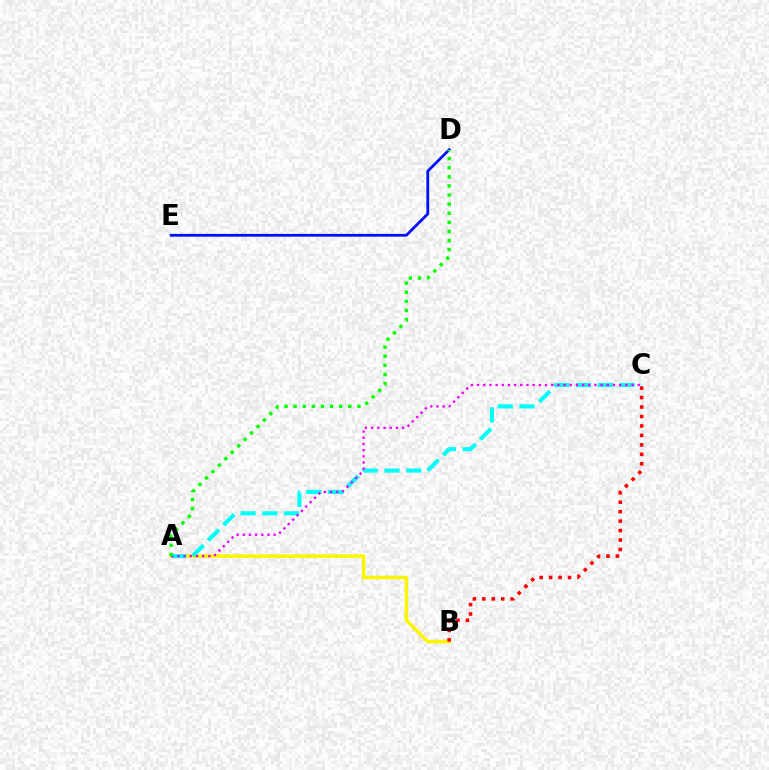{('A', 'B'): [{'color': '#fcf500', 'line_style': 'solid', 'thickness': 2.57}], ('A', 'C'): [{'color': '#00fff6', 'line_style': 'dashed', 'thickness': 2.96}, {'color': '#ee00ff', 'line_style': 'dotted', 'thickness': 1.68}], ('B', 'C'): [{'color': '#ff0000', 'line_style': 'dotted', 'thickness': 2.57}], ('D', 'E'): [{'color': '#0010ff', 'line_style': 'solid', 'thickness': 2.0}], ('A', 'D'): [{'color': '#08ff00', 'line_style': 'dotted', 'thickness': 2.47}]}